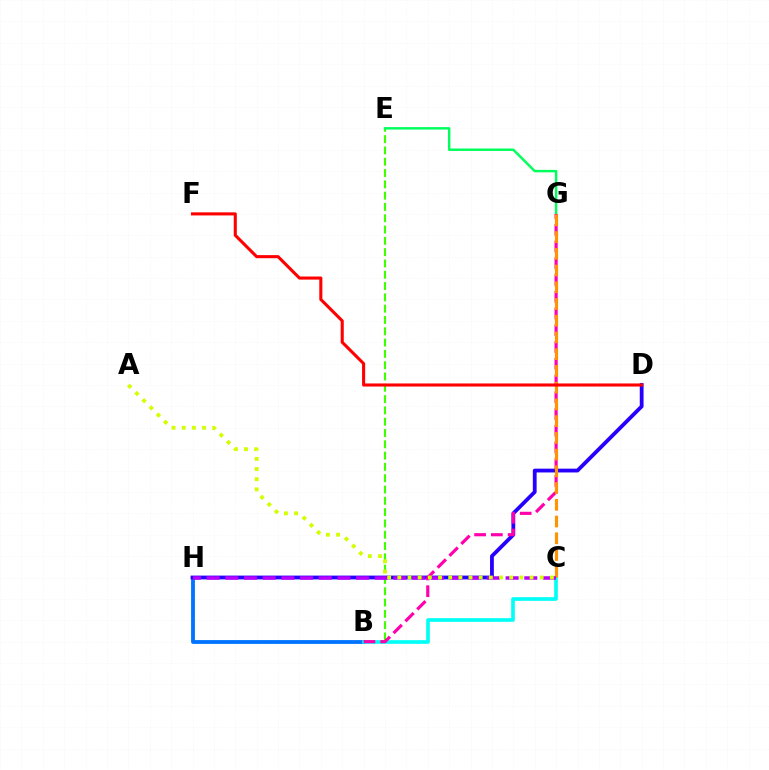{('B', 'H'): [{'color': '#0074ff', 'line_style': 'solid', 'thickness': 2.74}], ('B', 'E'): [{'color': '#3dff00', 'line_style': 'dashed', 'thickness': 1.54}], ('E', 'G'): [{'color': '#00ff5c', 'line_style': 'solid', 'thickness': 1.77}], ('D', 'H'): [{'color': '#2500ff', 'line_style': 'solid', 'thickness': 2.73}], ('B', 'C'): [{'color': '#00fff6', 'line_style': 'solid', 'thickness': 2.62}], ('B', 'G'): [{'color': '#ff00ac', 'line_style': 'dashed', 'thickness': 2.28}], ('C', 'G'): [{'color': '#ff9400', 'line_style': 'dashed', 'thickness': 2.27}], ('C', 'H'): [{'color': '#b900ff', 'line_style': 'dashed', 'thickness': 2.54}], ('A', 'C'): [{'color': '#d1ff00', 'line_style': 'dotted', 'thickness': 2.76}], ('D', 'F'): [{'color': '#ff0000', 'line_style': 'solid', 'thickness': 2.22}]}